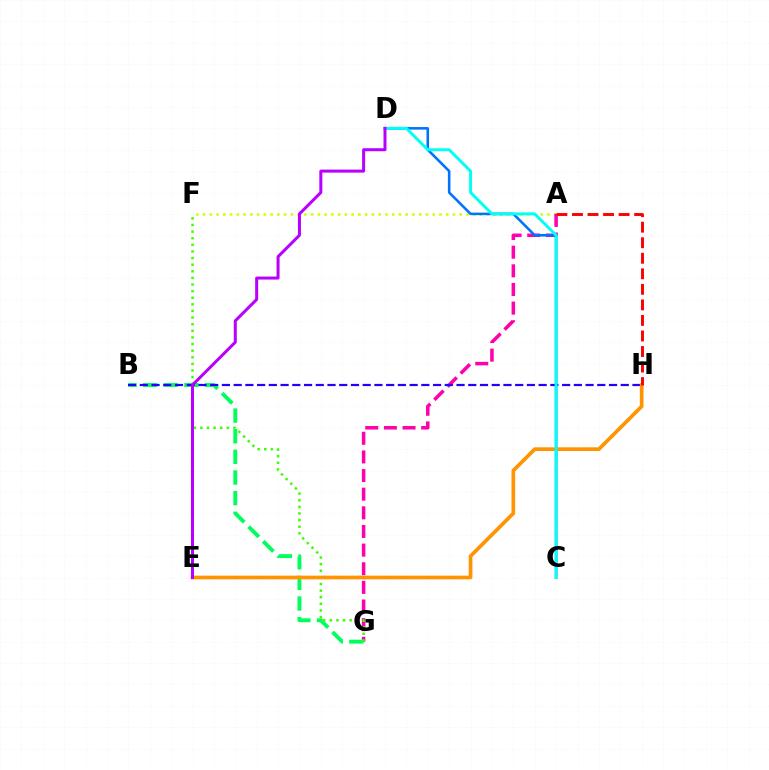{('A', 'F'): [{'color': '#d1ff00', 'line_style': 'dotted', 'thickness': 1.83}], ('A', 'G'): [{'color': '#ff00ac', 'line_style': 'dashed', 'thickness': 2.53}], ('B', 'G'): [{'color': '#00ff5c', 'line_style': 'dashed', 'thickness': 2.8}], ('C', 'D'): [{'color': '#0074ff', 'line_style': 'solid', 'thickness': 1.85}, {'color': '#00fff6', 'line_style': 'solid', 'thickness': 2.12}], ('F', 'G'): [{'color': '#3dff00', 'line_style': 'dotted', 'thickness': 1.8}], ('B', 'H'): [{'color': '#2500ff', 'line_style': 'dashed', 'thickness': 1.59}], ('E', 'H'): [{'color': '#ff9400', 'line_style': 'solid', 'thickness': 2.65}], ('A', 'H'): [{'color': '#ff0000', 'line_style': 'dashed', 'thickness': 2.11}], ('D', 'E'): [{'color': '#b900ff', 'line_style': 'solid', 'thickness': 2.17}]}